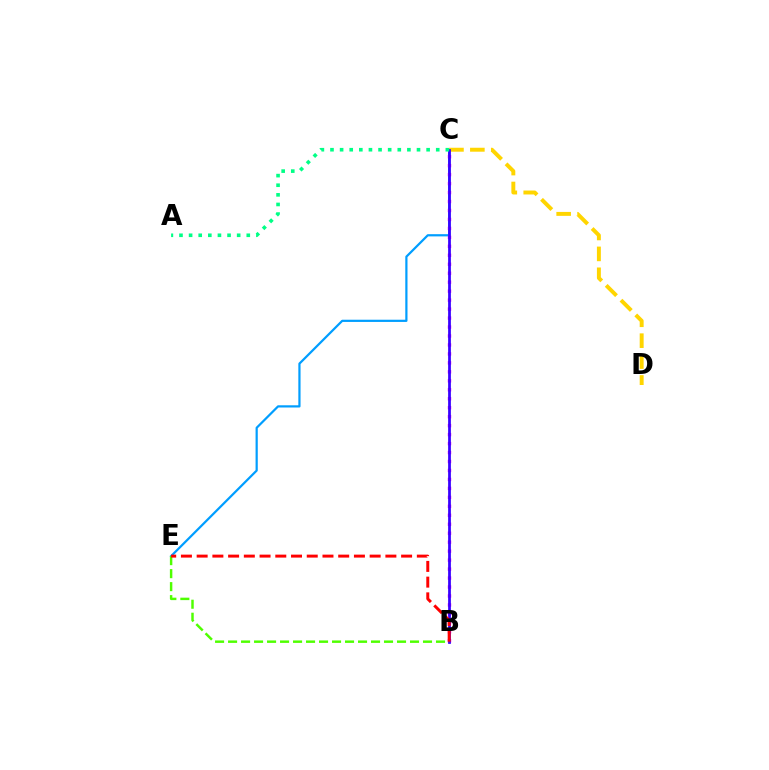{('C', 'E'): [{'color': '#009eff', 'line_style': 'solid', 'thickness': 1.59}], ('B', 'C'): [{'color': '#ff00ed', 'line_style': 'dotted', 'thickness': 2.44}, {'color': '#3700ff', 'line_style': 'solid', 'thickness': 1.99}], ('C', 'D'): [{'color': '#ffd500', 'line_style': 'dashed', 'thickness': 2.84}], ('A', 'C'): [{'color': '#00ff86', 'line_style': 'dotted', 'thickness': 2.61}], ('B', 'E'): [{'color': '#4fff00', 'line_style': 'dashed', 'thickness': 1.77}, {'color': '#ff0000', 'line_style': 'dashed', 'thickness': 2.14}]}